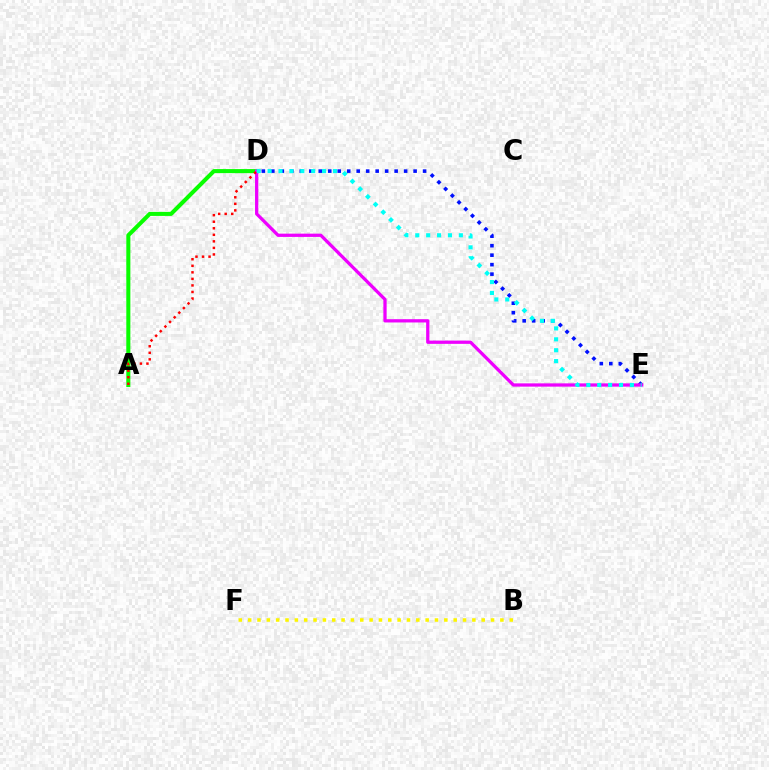{('D', 'E'): [{'color': '#0010ff', 'line_style': 'dotted', 'thickness': 2.58}, {'color': '#ee00ff', 'line_style': 'solid', 'thickness': 2.35}, {'color': '#00fff6', 'line_style': 'dotted', 'thickness': 2.96}], ('A', 'D'): [{'color': '#08ff00', 'line_style': 'solid', 'thickness': 2.92}, {'color': '#ff0000', 'line_style': 'dotted', 'thickness': 1.78}], ('B', 'F'): [{'color': '#fcf500', 'line_style': 'dotted', 'thickness': 2.54}]}